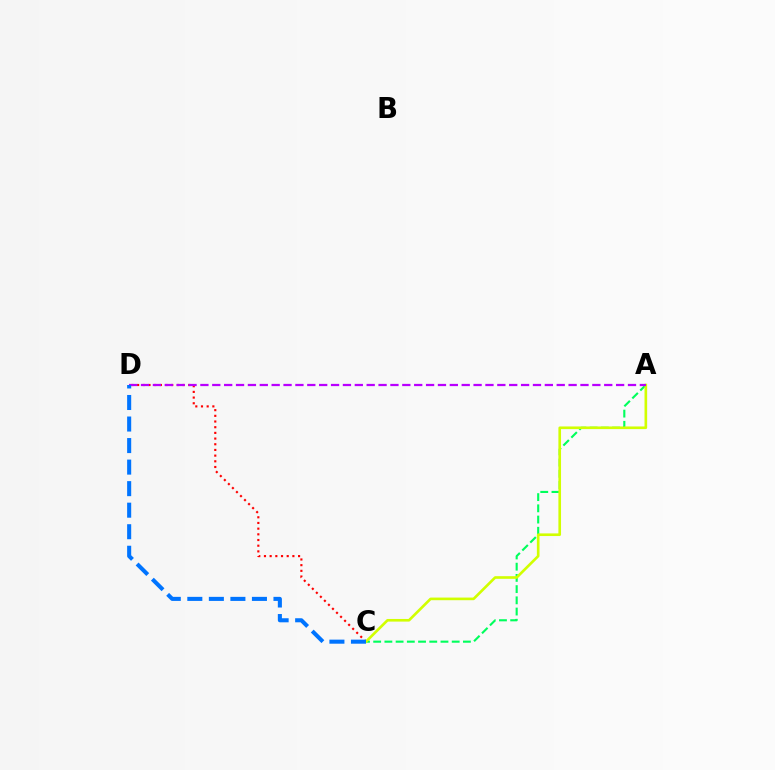{('A', 'C'): [{'color': '#00ff5c', 'line_style': 'dashed', 'thickness': 1.52}, {'color': '#d1ff00', 'line_style': 'solid', 'thickness': 1.9}], ('C', 'D'): [{'color': '#ff0000', 'line_style': 'dotted', 'thickness': 1.54}, {'color': '#0074ff', 'line_style': 'dashed', 'thickness': 2.93}], ('A', 'D'): [{'color': '#b900ff', 'line_style': 'dashed', 'thickness': 1.61}]}